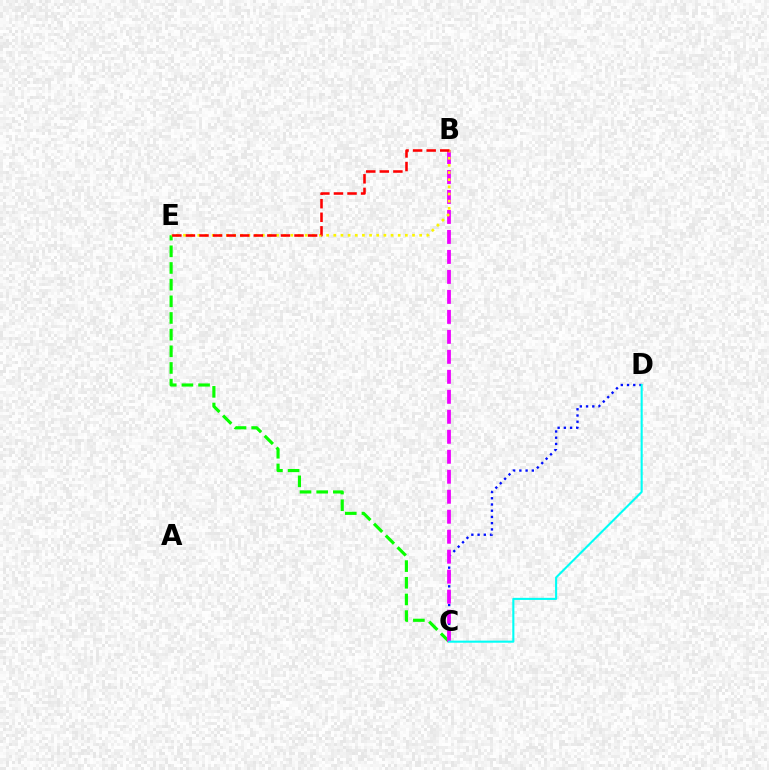{('C', 'E'): [{'color': '#08ff00', 'line_style': 'dashed', 'thickness': 2.26}], ('C', 'D'): [{'color': '#0010ff', 'line_style': 'dotted', 'thickness': 1.69}, {'color': '#00fff6', 'line_style': 'solid', 'thickness': 1.51}], ('B', 'C'): [{'color': '#ee00ff', 'line_style': 'dashed', 'thickness': 2.72}], ('B', 'E'): [{'color': '#fcf500', 'line_style': 'dotted', 'thickness': 1.94}, {'color': '#ff0000', 'line_style': 'dashed', 'thickness': 1.84}]}